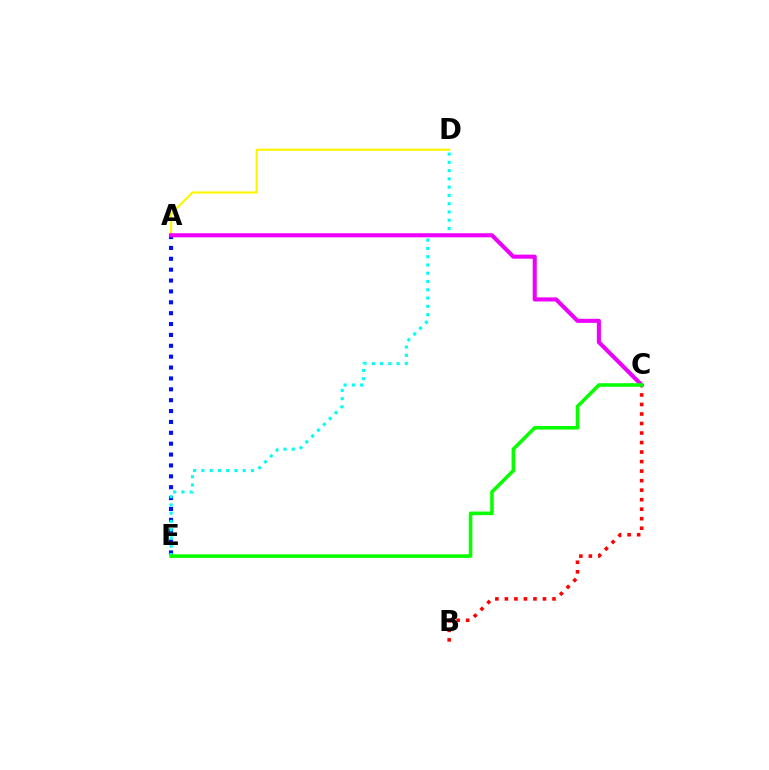{('A', 'E'): [{'color': '#0010ff', 'line_style': 'dotted', 'thickness': 2.95}], ('D', 'E'): [{'color': '#00fff6', 'line_style': 'dotted', 'thickness': 2.25}], ('A', 'D'): [{'color': '#fcf500', 'line_style': 'solid', 'thickness': 1.54}], ('B', 'C'): [{'color': '#ff0000', 'line_style': 'dotted', 'thickness': 2.59}], ('A', 'C'): [{'color': '#ee00ff', 'line_style': 'solid', 'thickness': 2.93}], ('C', 'E'): [{'color': '#08ff00', 'line_style': 'solid', 'thickness': 2.56}]}